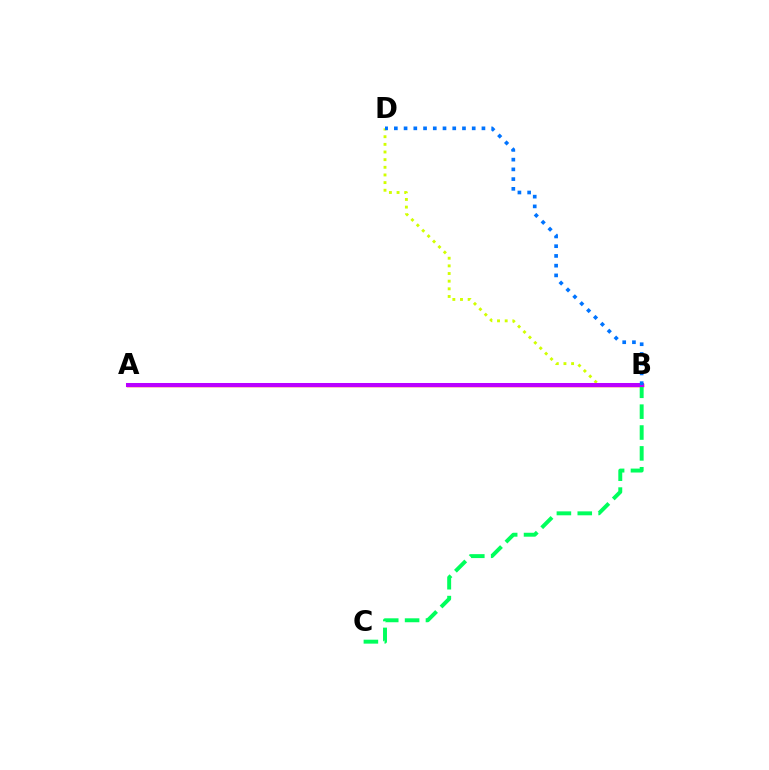{('B', 'D'): [{'color': '#d1ff00', 'line_style': 'dotted', 'thickness': 2.08}, {'color': '#0074ff', 'line_style': 'dotted', 'thickness': 2.64}], ('A', 'B'): [{'color': '#ff0000', 'line_style': 'solid', 'thickness': 2.51}, {'color': '#b900ff', 'line_style': 'solid', 'thickness': 2.9}], ('B', 'C'): [{'color': '#00ff5c', 'line_style': 'dashed', 'thickness': 2.83}]}